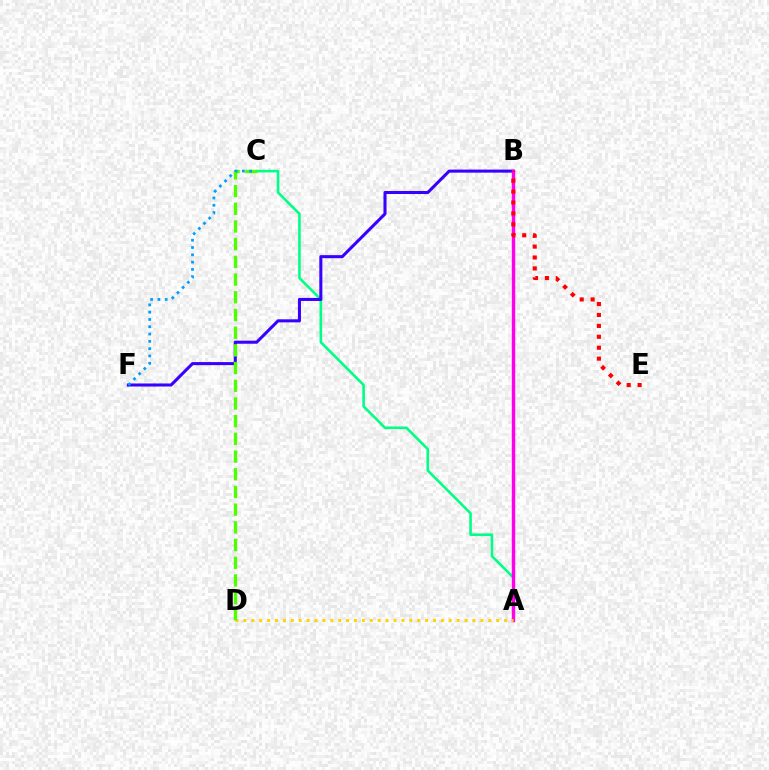{('A', 'C'): [{'color': '#00ff86', 'line_style': 'solid', 'thickness': 1.87}], ('B', 'F'): [{'color': '#3700ff', 'line_style': 'solid', 'thickness': 2.2}], ('A', 'B'): [{'color': '#ff00ed', 'line_style': 'solid', 'thickness': 2.45}], ('A', 'D'): [{'color': '#ffd500', 'line_style': 'dotted', 'thickness': 2.15}], ('B', 'E'): [{'color': '#ff0000', 'line_style': 'dotted', 'thickness': 2.96}], ('C', 'D'): [{'color': '#4fff00', 'line_style': 'dashed', 'thickness': 2.4}], ('C', 'F'): [{'color': '#009eff', 'line_style': 'dotted', 'thickness': 1.98}]}